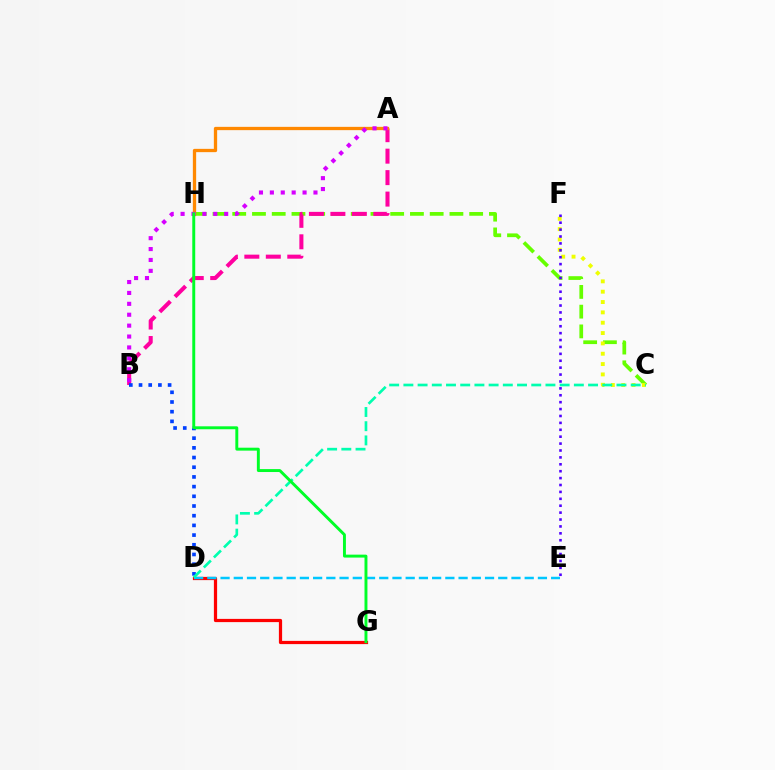{('C', 'H'): [{'color': '#66ff00', 'line_style': 'dashed', 'thickness': 2.68}], ('A', 'B'): [{'color': '#ff00a0', 'line_style': 'dashed', 'thickness': 2.92}, {'color': '#d600ff', 'line_style': 'dotted', 'thickness': 2.96}], ('A', 'H'): [{'color': '#ff8800', 'line_style': 'solid', 'thickness': 2.37}], ('D', 'G'): [{'color': '#ff0000', 'line_style': 'solid', 'thickness': 2.32}], ('C', 'F'): [{'color': '#eeff00', 'line_style': 'dotted', 'thickness': 2.81}], ('D', 'E'): [{'color': '#00c7ff', 'line_style': 'dashed', 'thickness': 1.8}], ('B', 'D'): [{'color': '#003fff', 'line_style': 'dotted', 'thickness': 2.63}], ('C', 'D'): [{'color': '#00ffaf', 'line_style': 'dashed', 'thickness': 1.93}], ('E', 'F'): [{'color': '#4f00ff', 'line_style': 'dotted', 'thickness': 1.88}], ('G', 'H'): [{'color': '#00ff27', 'line_style': 'solid', 'thickness': 2.11}]}